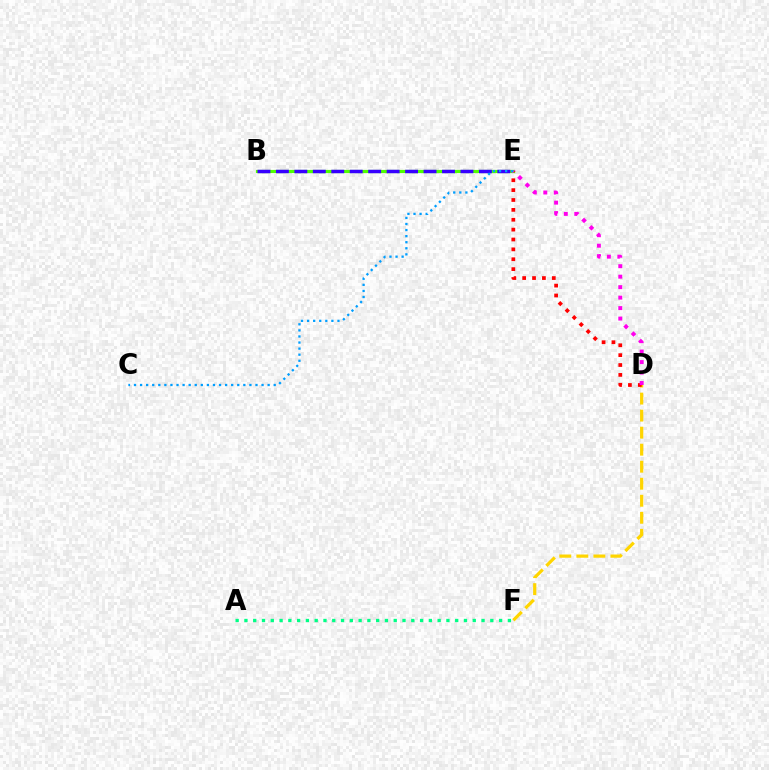{('B', 'E'): [{'color': '#4fff00', 'line_style': 'solid', 'thickness': 2.29}, {'color': '#3700ff', 'line_style': 'dashed', 'thickness': 2.51}], ('A', 'F'): [{'color': '#00ff86', 'line_style': 'dotted', 'thickness': 2.39}], ('D', 'F'): [{'color': '#ffd500', 'line_style': 'dashed', 'thickness': 2.31}], ('D', 'E'): [{'color': '#ff0000', 'line_style': 'dotted', 'thickness': 2.68}, {'color': '#ff00ed', 'line_style': 'dotted', 'thickness': 2.85}], ('C', 'E'): [{'color': '#009eff', 'line_style': 'dotted', 'thickness': 1.65}]}